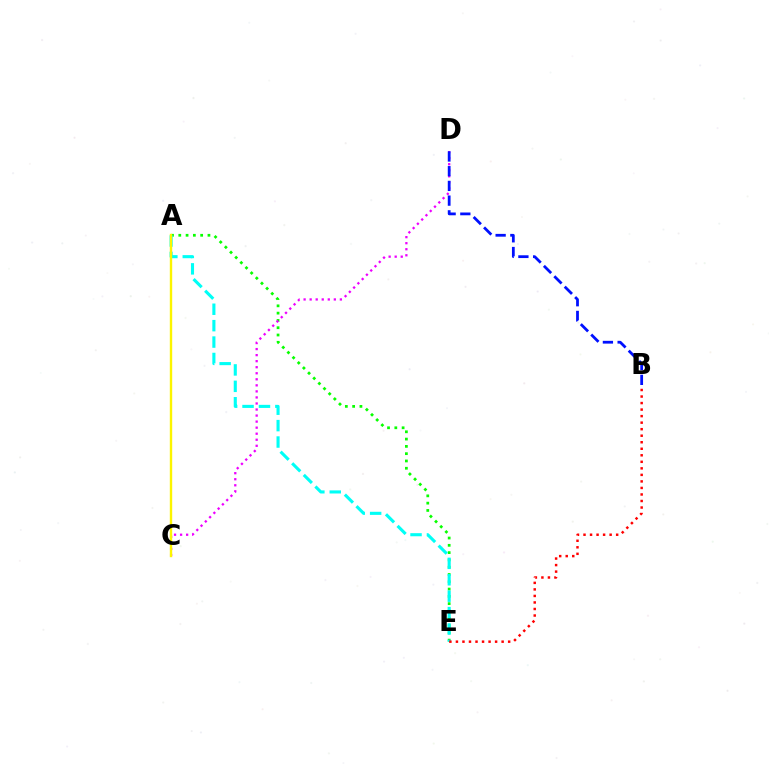{('A', 'E'): [{'color': '#08ff00', 'line_style': 'dotted', 'thickness': 1.98}, {'color': '#00fff6', 'line_style': 'dashed', 'thickness': 2.23}], ('B', 'E'): [{'color': '#ff0000', 'line_style': 'dotted', 'thickness': 1.77}], ('C', 'D'): [{'color': '#ee00ff', 'line_style': 'dotted', 'thickness': 1.64}], ('A', 'C'): [{'color': '#fcf500', 'line_style': 'solid', 'thickness': 1.72}], ('B', 'D'): [{'color': '#0010ff', 'line_style': 'dashed', 'thickness': 2.0}]}